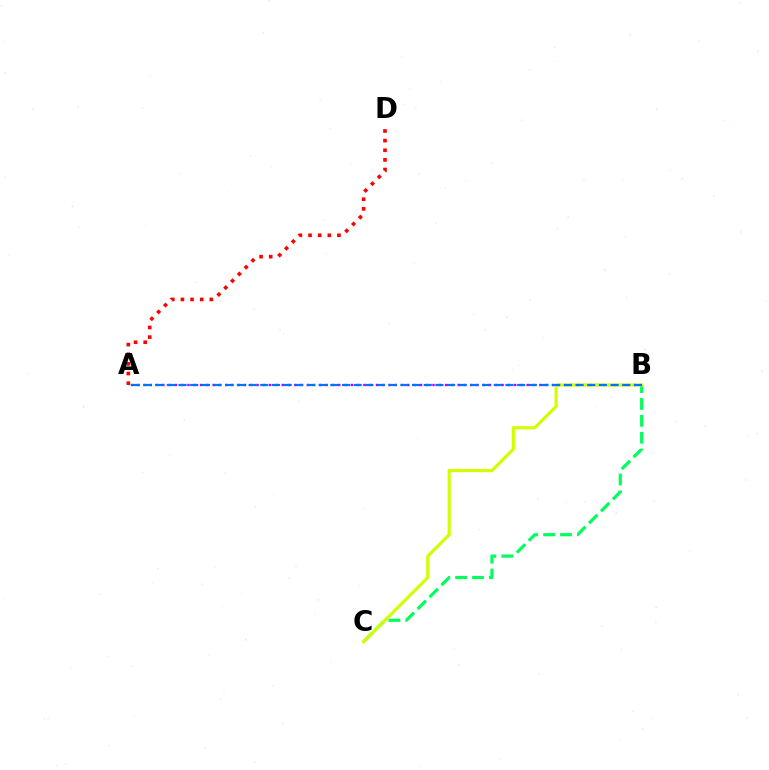{('A', 'B'): [{'color': '#b900ff', 'line_style': 'dotted', 'thickness': 1.71}, {'color': '#0074ff', 'line_style': 'dashed', 'thickness': 1.59}], ('B', 'C'): [{'color': '#00ff5c', 'line_style': 'dashed', 'thickness': 2.29}, {'color': '#d1ff00', 'line_style': 'solid', 'thickness': 2.29}], ('A', 'D'): [{'color': '#ff0000', 'line_style': 'dotted', 'thickness': 2.62}]}